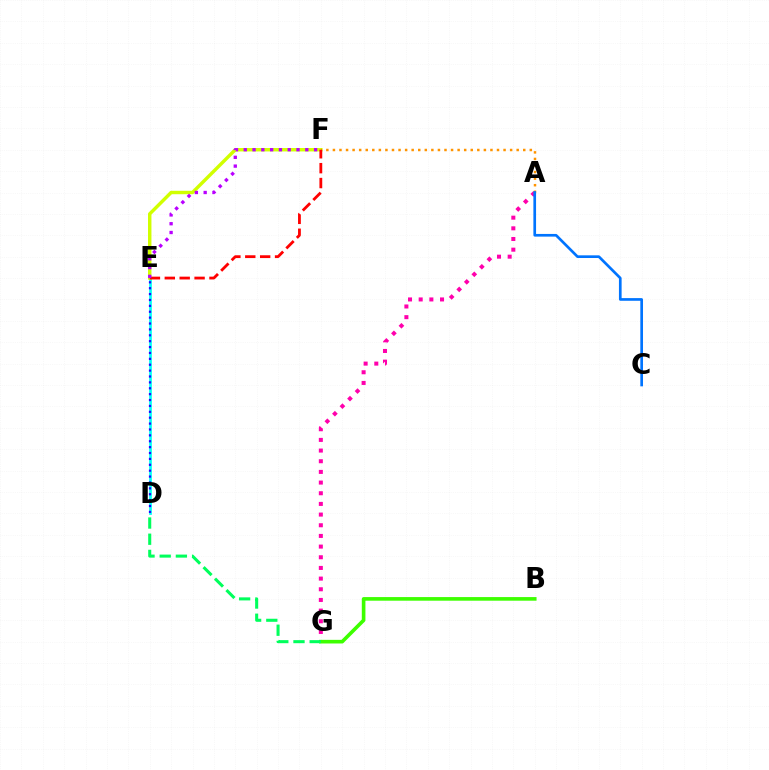{('D', 'E'): [{'color': '#00fff6', 'line_style': 'solid', 'thickness': 1.97}, {'color': '#2500ff', 'line_style': 'dotted', 'thickness': 1.6}], ('E', 'F'): [{'color': '#d1ff00', 'line_style': 'solid', 'thickness': 2.47}, {'color': '#ff0000', 'line_style': 'dashed', 'thickness': 2.02}, {'color': '#b900ff', 'line_style': 'dotted', 'thickness': 2.39}], ('A', 'G'): [{'color': '#ff00ac', 'line_style': 'dotted', 'thickness': 2.9}], ('A', 'F'): [{'color': '#ff9400', 'line_style': 'dotted', 'thickness': 1.78}], ('A', 'C'): [{'color': '#0074ff', 'line_style': 'solid', 'thickness': 1.93}], ('B', 'G'): [{'color': '#3dff00', 'line_style': 'solid', 'thickness': 2.61}], ('D', 'G'): [{'color': '#00ff5c', 'line_style': 'dashed', 'thickness': 2.2}]}